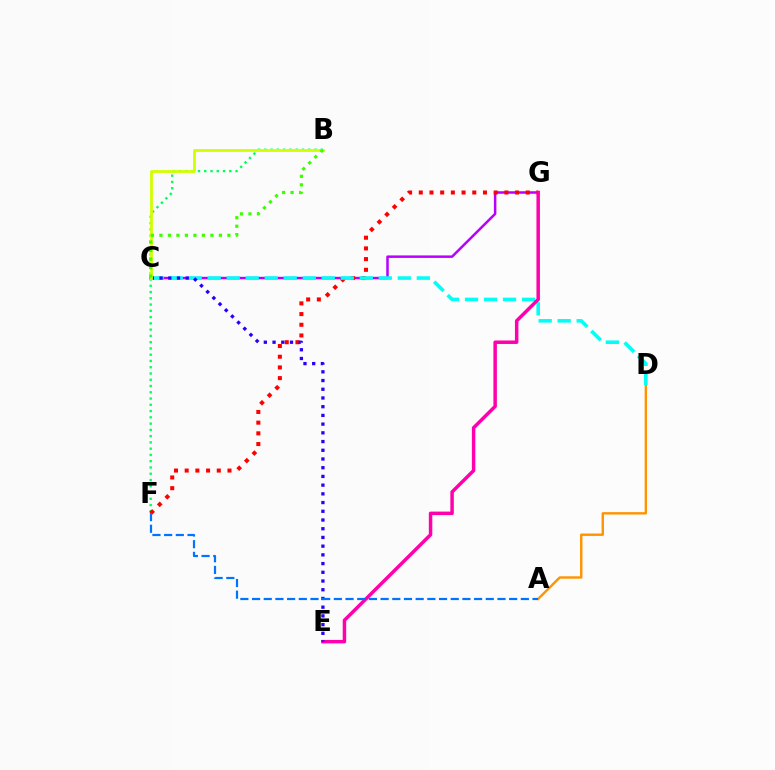{('A', 'D'): [{'color': '#ff9400', 'line_style': 'solid', 'thickness': 1.74}], ('C', 'G'): [{'color': '#b900ff', 'line_style': 'solid', 'thickness': 1.8}], ('B', 'F'): [{'color': '#00ff5c', 'line_style': 'dotted', 'thickness': 1.7}], ('F', 'G'): [{'color': '#ff0000', 'line_style': 'dotted', 'thickness': 2.91}], ('C', 'D'): [{'color': '#00fff6', 'line_style': 'dashed', 'thickness': 2.58}], ('E', 'G'): [{'color': '#ff00ac', 'line_style': 'solid', 'thickness': 2.5}], ('C', 'E'): [{'color': '#2500ff', 'line_style': 'dotted', 'thickness': 2.37}], ('B', 'C'): [{'color': '#d1ff00', 'line_style': 'solid', 'thickness': 2.0}, {'color': '#3dff00', 'line_style': 'dotted', 'thickness': 2.31}], ('A', 'F'): [{'color': '#0074ff', 'line_style': 'dashed', 'thickness': 1.59}]}